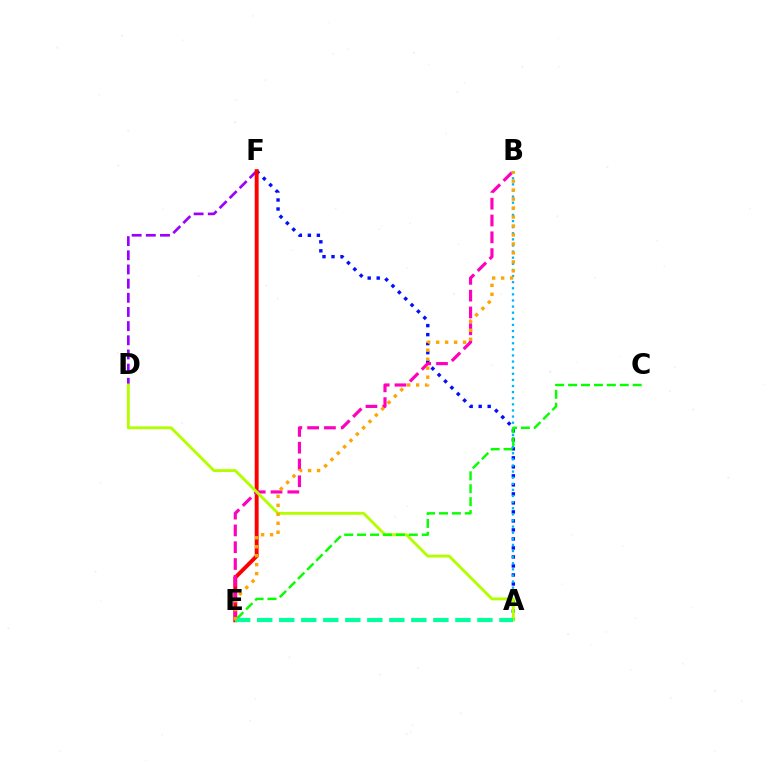{('D', 'F'): [{'color': '#9b00ff', 'line_style': 'dashed', 'thickness': 1.92}], ('A', 'F'): [{'color': '#0010ff', 'line_style': 'dotted', 'thickness': 2.45}], ('E', 'F'): [{'color': '#ff0000', 'line_style': 'solid', 'thickness': 2.81}], ('B', 'E'): [{'color': '#ff00bd', 'line_style': 'dashed', 'thickness': 2.28}, {'color': '#ffa500', 'line_style': 'dotted', 'thickness': 2.44}], ('A', 'B'): [{'color': '#00b5ff', 'line_style': 'dotted', 'thickness': 1.66}], ('A', 'D'): [{'color': '#b3ff00', 'line_style': 'solid', 'thickness': 2.08}], ('C', 'E'): [{'color': '#08ff00', 'line_style': 'dashed', 'thickness': 1.75}], ('A', 'E'): [{'color': '#00ff9d', 'line_style': 'dashed', 'thickness': 2.99}]}